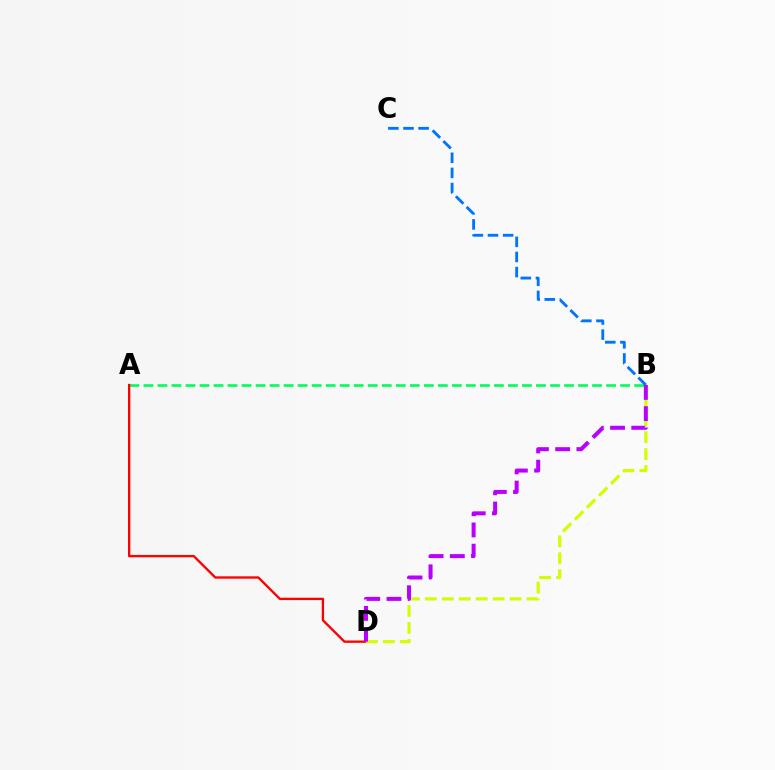{('A', 'B'): [{'color': '#00ff5c', 'line_style': 'dashed', 'thickness': 1.9}], ('A', 'D'): [{'color': '#ff0000', 'line_style': 'solid', 'thickness': 1.68}], ('B', 'C'): [{'color': '#0074ff', 'line_style': 'dashed', 'thickness': 2.05}], ('B', 'D'): [{'color': '#d1ff00', 'line_style': 'dashed', 'thickness': 2.3}, {'color': '#b900ff', 'line_style': 'dashed', 'thickness': 2.88}]}